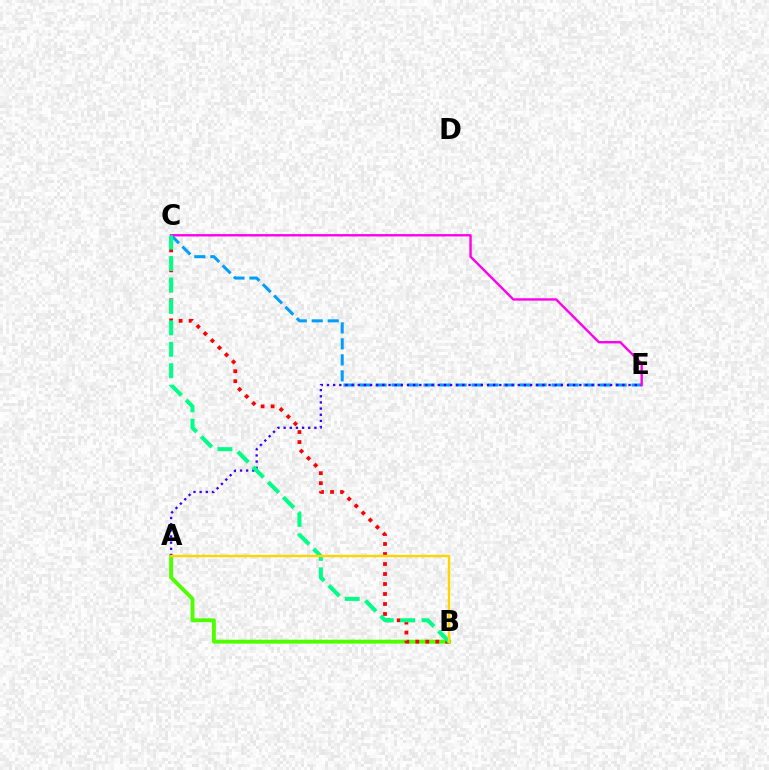{('C', 'E'): [{'color': '#009eff', 'line_style': 'dashed', 'thickness': 2.17}, {'color': '#ff00ed', 'line_style': 'solid', 'thickness': 1.72}], ('A', 'B'): [{'color': '#4fff00', 'line_style': 'solid', 'thickness': 2.81}, {'color': '#ffd500', 'line_style': 'solid', 'thickness': 1.73}], ('A', 'E'): [{'color': '#3700ff', 'line_style': 'dotted', 'thickness': 1.67}], ('B', 'C'): [{'color': '#ff0000', 'line_style': 'dotted', 'thickness': 2.72}, {'color': '#00ff86', 'line_style': 'dashed', 'thickness': 2.91}]}